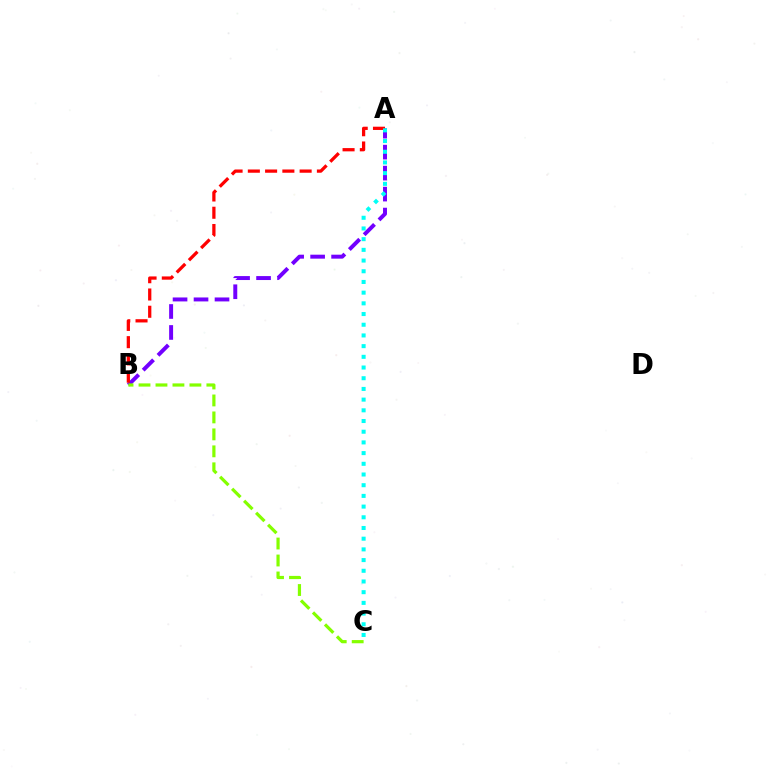{('A', 'B'): [{'color': '#7200ff', 'line_style': 'dashed', 'thickness': 2.85}, {'color': '#ff0000', 'line_style': 'dashed', 'thickness': 2.35}], ('A', 'C'): [{'color': '#00fff6', 'line_style': 'dotted', 'thickness': 2.91}], ('B', 'C'): [{'color': '#84ff00', 'line_style': 'dashed', 'thickness': 2.3}]}